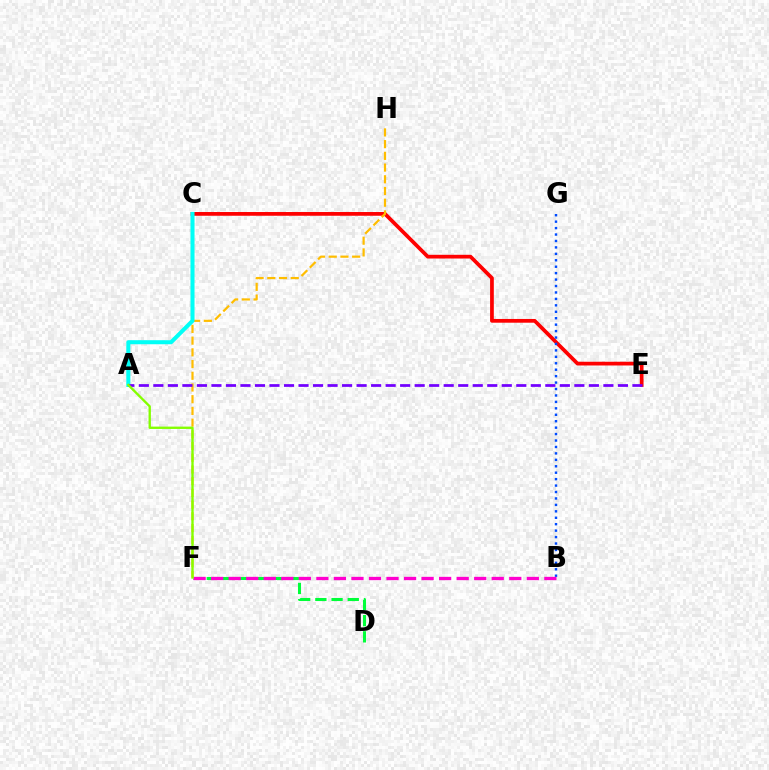{('D', 'F'): [{'color': '#00ff39', 'line_style': 'dashed', 'thickness': 2.2}], ('C', 'E'): [{'color': '#ff0000', 'line_style': 'solid', 'thickness': 2.69}], ('F', 'H'): [{'color': '#ffbd00', 'line_style': 'dashed', 'thickness': 1.59}], ('B', 'G'): [{'color': '#004bff', 'line_style': 'dotted', 'thickness': 1.75}], ('B', 'F'): [{'color': '#ff00cf', 'line_style': 'dashed', 'thickness': 2.38}], ('A', 'C'): [{'color': '#00fff6', 'line_style': 'solid', 'thickness': 2.91}], ('A', 'E'): [{'color': '#7200ff', 'line_style': 'dashed', 'thickness': 1.97}], ('A', 'F'): [{'color': '#84ff00', 'line_style': 'solid', 'thickness': 1.69}]}